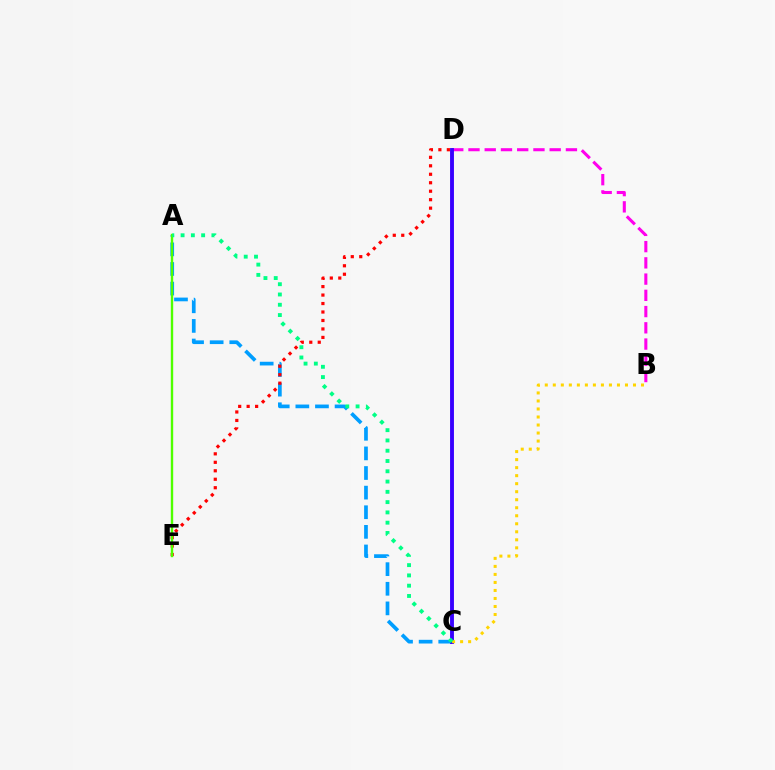{('B', 'D'): [{'color': '#ff00ed', 'line_style': 'dashed', 'thickness': 2.21}], ('A', 'C'): [{'color': '#009eff', 'line_style': 'dashed', 'thickness': 2.66}, {'color': '#00ff86', 'line_style': 'dotted', 'thickness': 2.79}], ('D', 'E'): [{'color': '#ff0000', 'line_style': 'dotted', 'thickness': 2.3}], ('C', 'D'): [{'color': '#3700ff', 'line_style': 'solid', 'thickness': 2.8}], ('B', 'C'): [{'color': '#ffd500', 'line_style': 'dotted', 'thickness': 2.18}], ('A', 'E'): [{'color': '#4fff00', 'line_style': 'solid', 'thickness': 1.72}]}